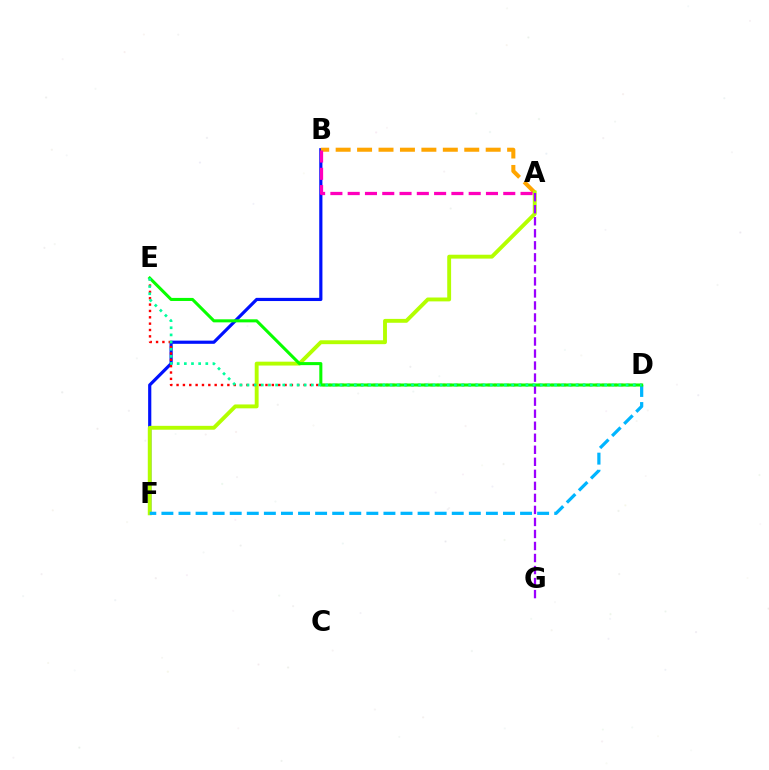{('B', 'F'): [{'color': '#0010ff', 'line_style': 'solid', 'thickness': 2.29}], ('A', 'B'): [{'color': '#ffa500', 'line_style': 'dashed', 'thickness': 2.91}, {'color': '#ff00bd', 'line_style': 'dashed', 'thickness': 2.35}], ('A', 'F'): [{'color': '#b3ff00', 'line_style': 'solid', 'thickness': 2.79}], ('D', 'E'): [{'color': '#ff0000', 'line_style': 'dotted', 'thickness': 1.73}, {'color': '#08ff00', 'line_style': 'solid', 'thickness': 2.2}, {'color': '#00ff9d', 'line_style': 'dotted', 'thickness': 1.94}], ('D', 'F'): [{'color': '#00b5ff', 'line_style': 'dashed', 'thickness': 2.32}], ('A', 'G'): [{'color': '#9b00ff', 'line_style': 'dashed', 'thickness': 1.63}]}